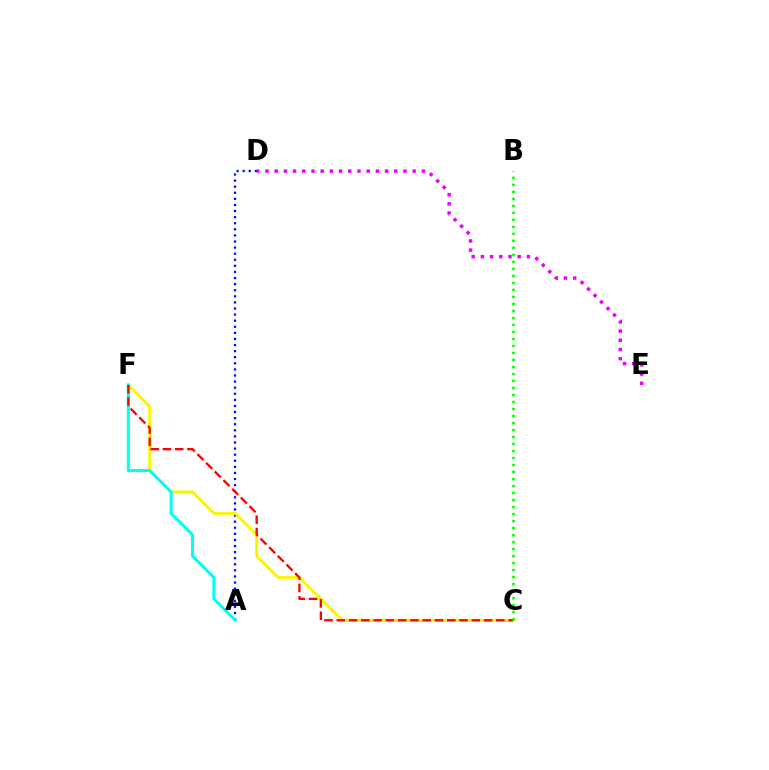{('A', 'D'): [{'color': '#0010ff', 'line_style': 'dotted', 'thickness': 1.65}], ('C', 'F'): [{'color': '#fcf500', 'line_style': 'solid', 'thickness': 2.12}, {'color': '#ff0000', 'line_style': 'dashed', 'thickness': 1.67}], ('A', 'F'): [{'color': '#00fff6', 'line_style': 'solid', 'thickness': 2.2}], ('D', 'E'): [{'color': '#ee00ff', 'line_style': 'dotted', 'thickness': 2.5}], ('B', 'C'): [{'color': '#08ff00', 'line_style': 'dotted', 'thickness': 1.9}]}